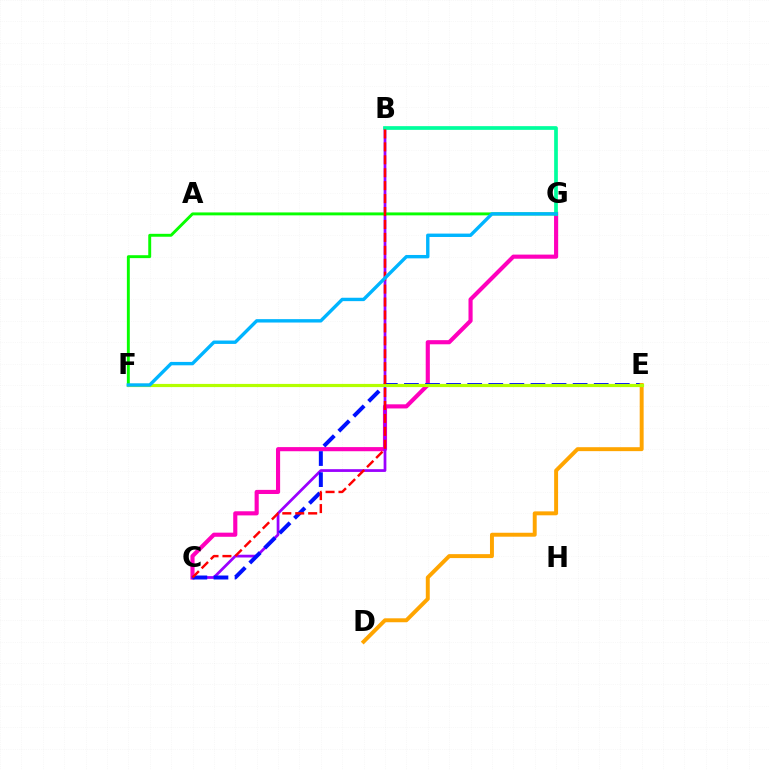{('C', 'G'): [{'color': '#ff00bd', 'line_style': 'solid', 'thickness': 2.97}], ('B', 'C'): [{'color': '#9b00ff', 'line_style': 'solid', 'thickness': 1.98}, {'color': '#ff0000', 'line_style': 'dashed', 'thickness': 1.76}], ('B', 'G'): [{'color': '#00ff9d', 'line_style': 'solid', 'thickness': 2.67}], ('C', 'E'): [{'color': '#0010ff', 'line_style': 'dashed', 'thickness': 2.87}], ('D', 'E'): [{'color': '#ffa500', 'line_style': 'solid', 'thickness': 2.84}], ('F', 'G'): [{'color': '#08ff00', 'line_style': 'solid', 'thickness': 2.1}, {'color': '#00b5ff', 'line_style': 'solid', 'thickness': 2.44}], ('E', 'F'): [{'color': '#b3ff00', 'line_style': 'solid', 'thickness': 2.29}]}